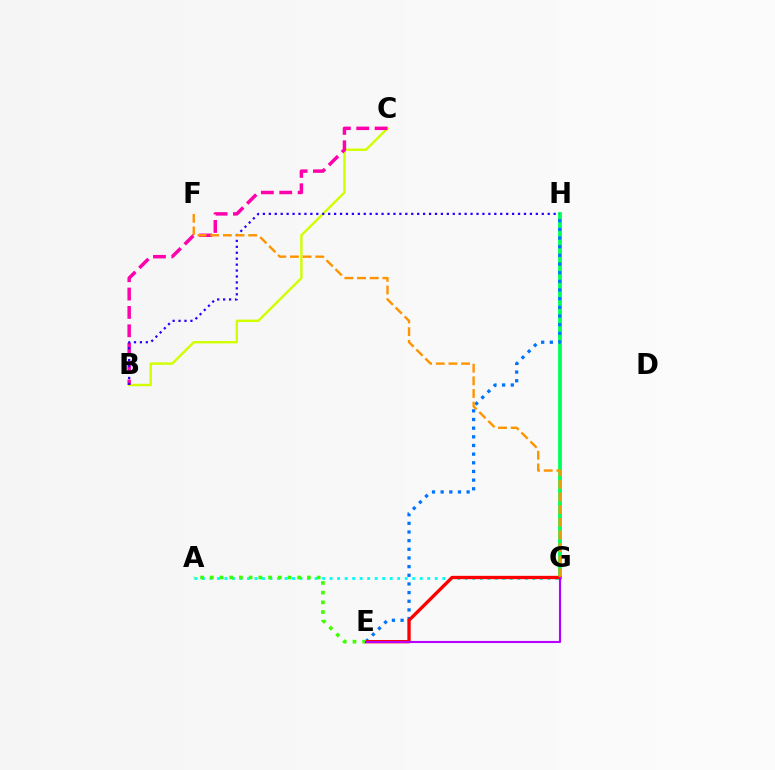{('B', 'C'): [{'color': '#d1ff00', 'line_style': 'solid', 'thickness': 1.73}, {'color': '#ff00ac', 'line_style': 'dashed', 'thickness': 2.5}], ('G', 'H'): [{'color': '#00ff5c', 'line_style': 'solid', 'thickness': 2.73}], ('A', 'G'): [{'color': '#00fff6', 'line_style': 'dotted', 'thickness': 2.04}], ('E', 'H'): [{'color': '#0074ff', 'line_style': 'dotted', 'thickness': 2.35}], ('E', 'G'): [{'color': '#ff0000', 'line_style': 'solid', 'thickness': 2.4}, {'color': '#b900ff', 'line_style': 'solid', 'thickness': 1.52}], ('A', 'E'): [{'color': '#3dff00', 'line_style': 'dotted', 'thickness': 2.64}], ('B', 'H'): [{'color': '#2500ff', 'line_style': 'dotted', 'thickness': 1.61}], ('F', 'G'): [{'color': '#ff9400', 'line_style': 'dashed', 'thickness': 1.72}]}